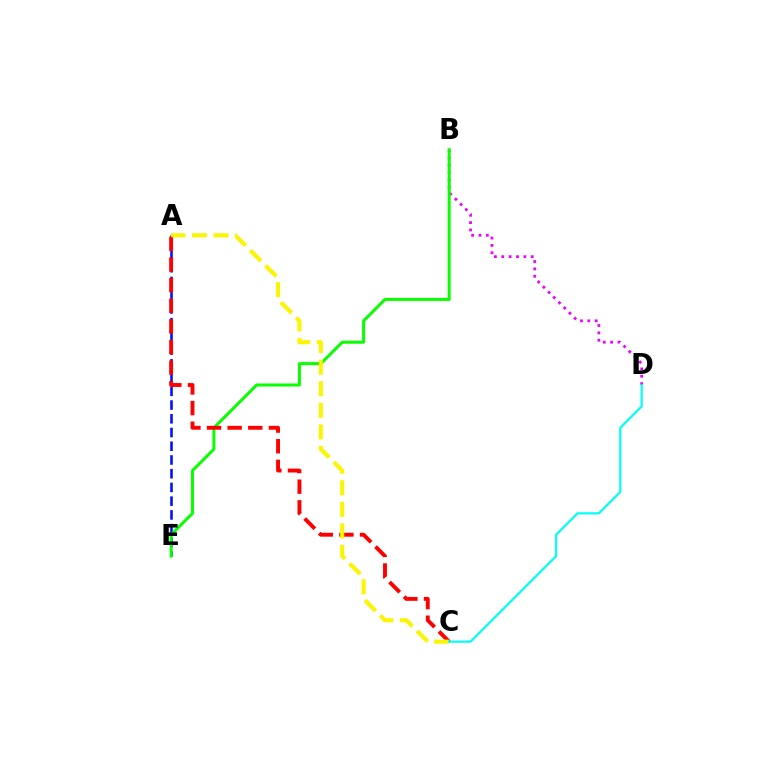{('A', 'E'): [{'color': '#0010ff', 'line_style': 'dashed', 'thickness': 1.87}], ('B', 'D'): [{'color': '#ee00ff', 'line_style': 'dotted', 'thickness': 2.0}], ('B', 'E'): [{'color': '#08ff00', 'line_style': 'solid', 'thickness': 2.16}], ('A', 'C'): [{'color': '#ff0000', 'line_style': 'dashed', 'thickness': 2.8}, {'color': '#fcf500', 'line_style': 'dashed', 'thickness': 2.93}], ('C', 'D'): [{'color': '#00fff6', 'line_style': 'solid', 'thickness': 1.58}]}